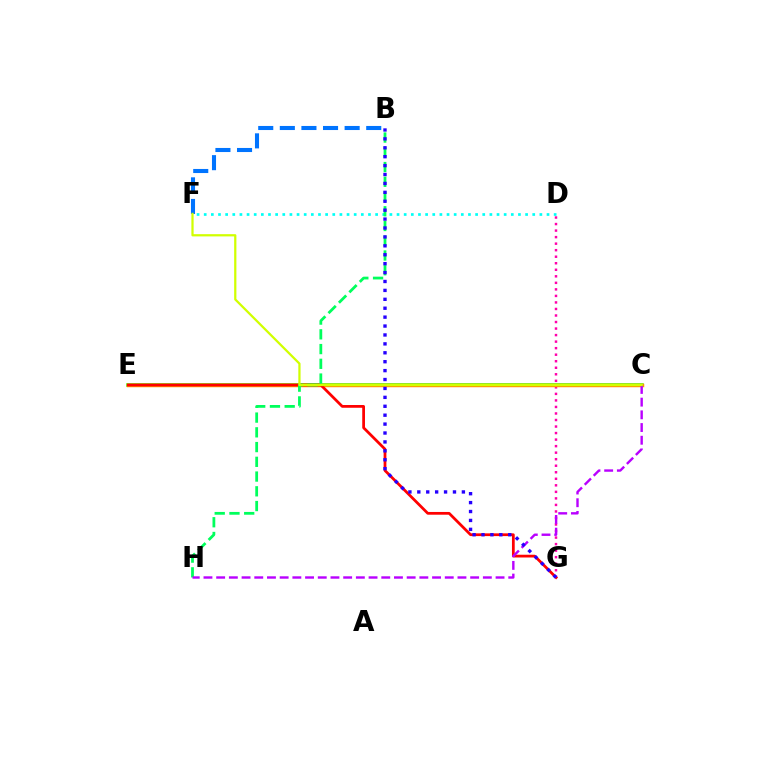{('C', 'E'): [{'color': '#3dff00', 'line_style': 'solid', 'thickness': 2.53}, {'color': '#ff9400', 'line_style': 'solid', 'thickness': 2.5}], ('D', 'G'): [{'color': '#ff00ac', 'line_style': 'dotted', 'thickness': 1.77}], ('B', 'F'): [{'color': '#0074ff', 'line_style': 'dashed', 'thickness': 2.93}], ('D', 'F'): [{'color': '#00fff6', 'line_style': 'dotted', 'thickness': 1.94}], ('E', 'G'): [{'color': '#ff0000', 'line_style': 'solid', 'thickness': 1.98}], ('B', 'H'): [{'color': '#00ff5c', 'line_style': 'dashed', 'thickness': 2.0}], ('C', 'H'): [{'color': '#b900ff', 'line_style': 'dashed', 'thickness': 1.73}], ('B', 'G'): [{'color': '#2500ff', 'line_style': 'dotted', 'thickness': 2.42}], ('C', 'F'): [{'color': '#d1ff00', 'line_style': 'solid', 'thickness': 1.61}]}